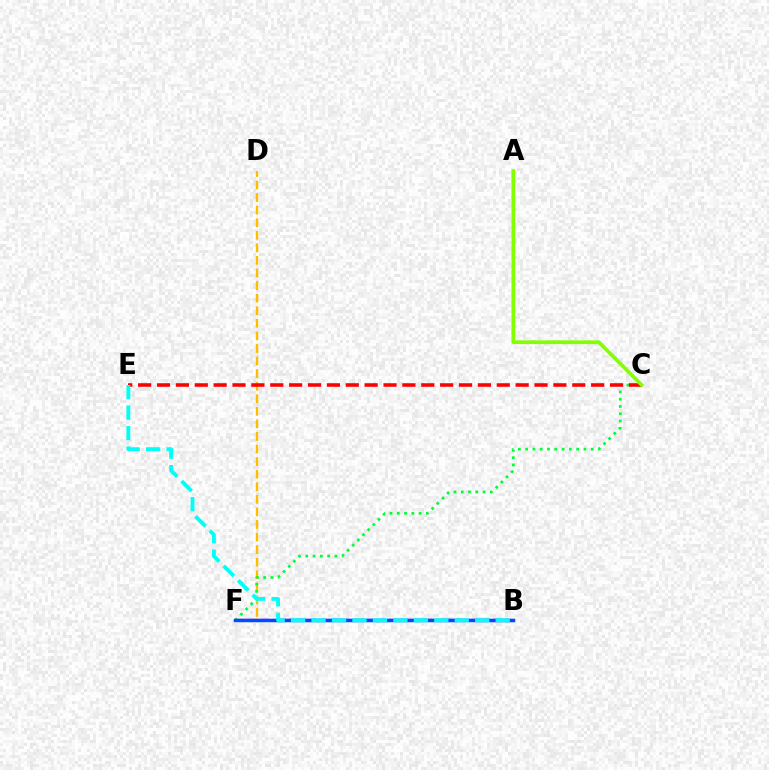{('D', 'F'): [{'color': '#ffbd00', 'line_style': 'dashed', 'thickness': 1.71}], ('B', 'F'): [{'color': '#7200ff', 'line_style': 'dashed', 'thickness': 1.57}, {'color': '#ff00cf', 'line_style': 'solid', 'thickness': 1.55}, {'color': '#004bff', 'line_style': 'solid', 'thickness': 2.52}], ('C', 'F'): [{'color': '#00ff39', 'line_style': 'dotted', 'thickness': 1.98}], ('C', 'E'): [{'color': '#ff0000', 'line_style': 'dashed', 'thickness': 2.56}], ('B', 'E'): [{'color': '#00fff6', 'line_style': 'dashed', 'thickness': 2.78}], ('A', 'C'): [{'color': '#84ff00', 'line_style': 'solid', 'thickness': 2.67}]}